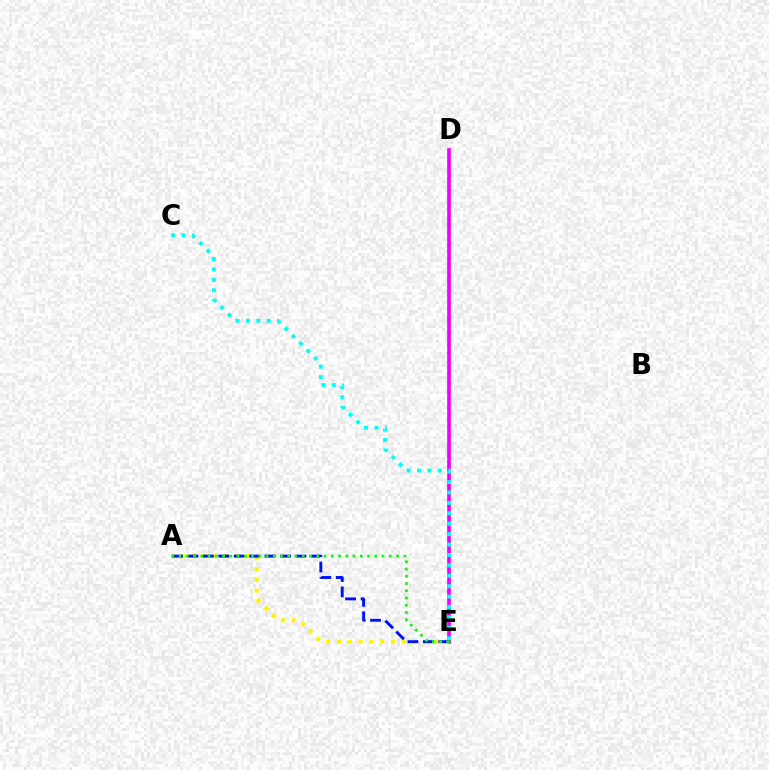{('D', 'E'): [{'color': '#ff0000', 'line_style': 'solid', 'thickness': 1.77}, {'color': '#ee00ff', 'line_style': 'solid', 'thickness': 2.55}], ('A', 'E'): [{'color': '#fcf500', 'line_style': 'dotted', 'thickness': 2.94}, {'color': '#0010ff', 'line_style': 'dashed', 'thickness': 2.1}, {'color': '#08ff00', 'line_style': 'dotted', 'thickness': 1.97}], ('C', 'E'): [{'color': '#00fff6', 'line_style': 'dotted', 'thickness': 2.83}]}